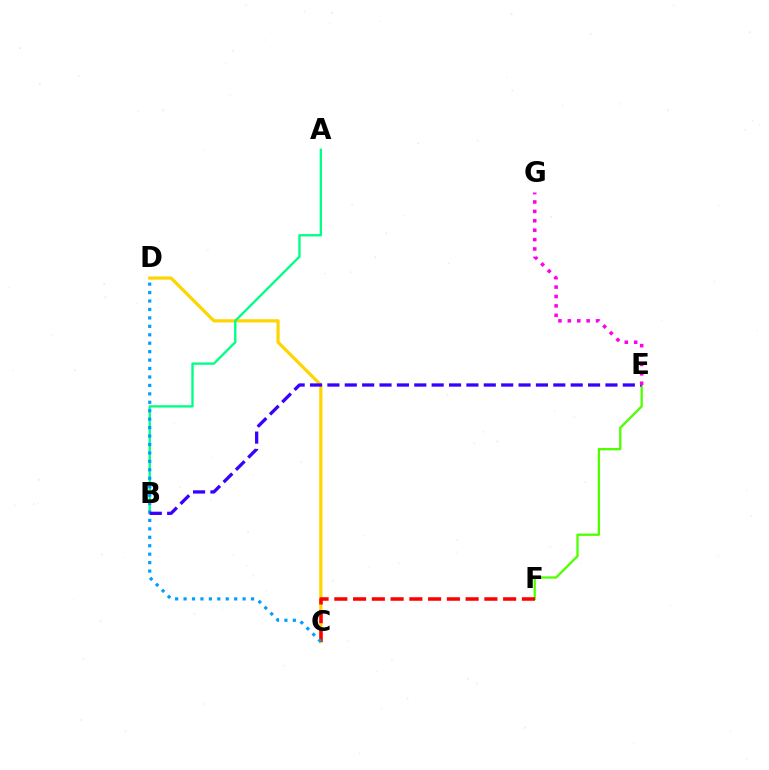{('E', 'F'): [{'color': '#4fff00', 'line_style': 'solid', 'thickness': 1.65}], ('C', 'D'): [{'color': '#ffd500', 'line_style': 'solid', 'thickness': 2.31}, {'color': '#009eff', 'line_style': 'dotted', 'thickness': 2.29}], ('C', 'F'): [{'color': '#ff0000', 'line_style': 'dashed', 'thickness': 2.55}], ('A', 'B'): [{'color': '#00ff86', 'line_style': 'solid', 'thickness': 1.69}], ('B', 'E'): [{'color': '#3700ff', 'line_style': 'dashed', 'thickness': 2.36}], ('E', 'G'): [{'color': '#ff00ed', 'line_style': 'dotted', 'thickness': 2.55}]}